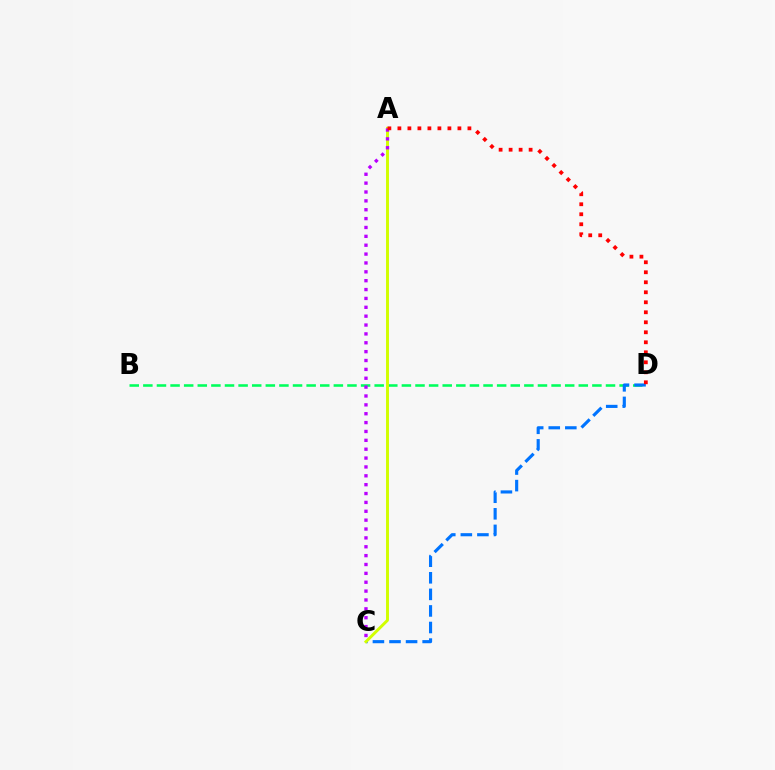{('B', 'D'): [{'color': '#00ff5c', 'line_style': 'dashed', 'thickness': 1.85}], ('C', 'D'): [{'color': '#0074ff', 'line_style': 'dashed', 'thickness': 2.25}], ('A', 'C'): [{'color': '#d1ff00', 'line_style': 'solid', 'thickness': 2.11}, {'color': '#b900ff', 'line_style': 'dotted', 'thickness': 2.41}], ('A', 'D'): [{'color': '#ff0000', 'line_style': 'dotted', 'thickness': 2.72}]}